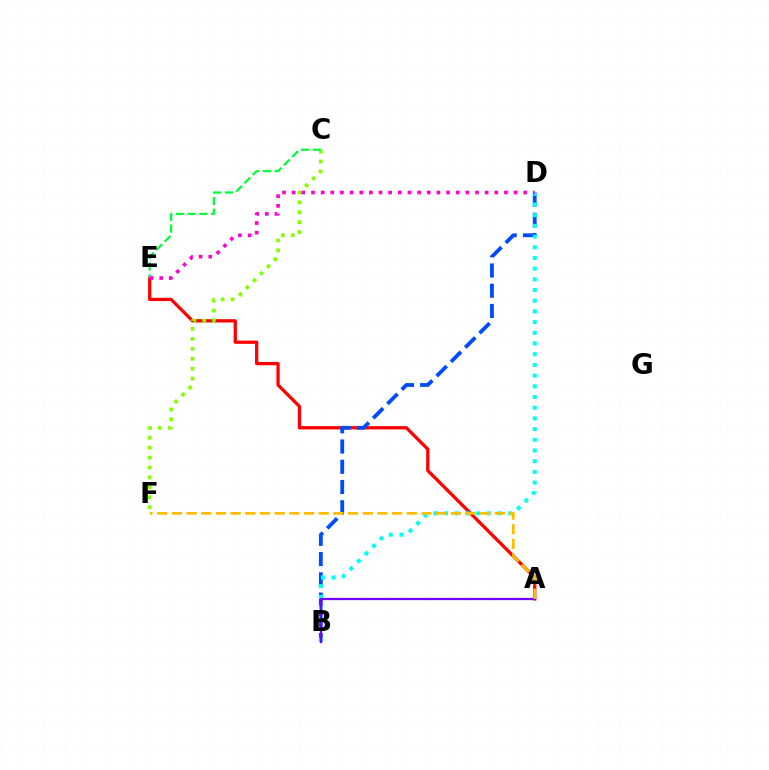{('A', 'E'): [{'color': '#ff0000', 'line_style': 'solid', 'thickness': 2.35}], ('B', 'D'): [{'color': '#004bff', 'line_style': 'dashed', 'thickness': 2.75}, {'color': '#00fff6', 'line_style': 'dotted', 'thickness': 2.91}], ('A', 'B'): [{'color': '#7200ff', 'line_style': 'solid', 'thickness': 1.62}], ('C', 'F'): [{'color': '#84ff00', 'line_style': 'dotted', 'thickness': 2.7}], ('A', 'F'): [{'color': '#ffbd00', 'line_style': 'dashed', 'thickness': 1.99}], ('C', 'E'): [{'color': '#00ff39', 'line_style': 'dashed', 'thickness': 1.59}], ('D', 'E'): [{'color': '#ff00cf', 'line_style': 'dotted', 'thickness': 2.62}]}